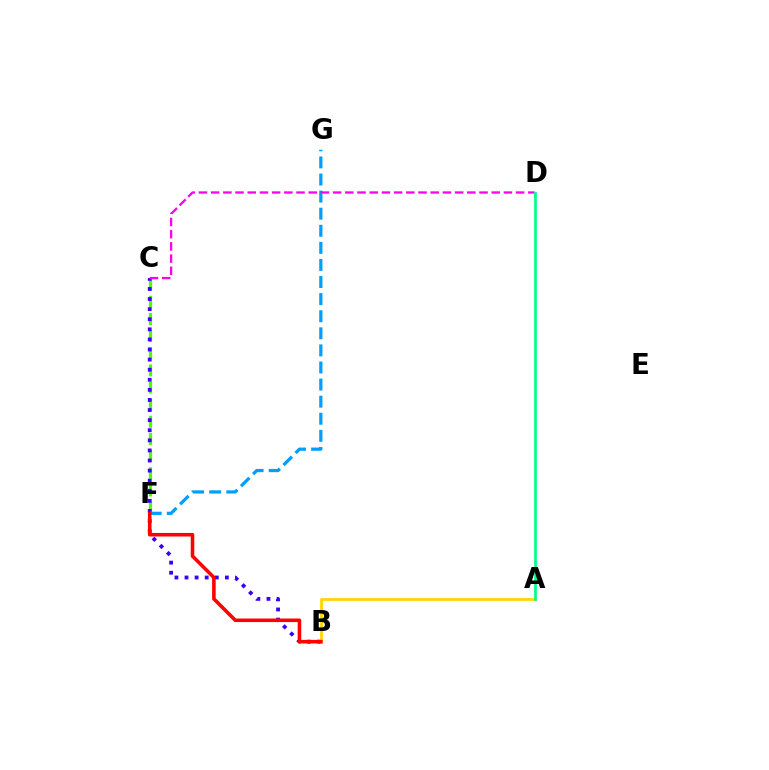{('C', 'F'): [{'color': '#4fff00', 'line_style': 'dashed', 'thickness': 2.33}], ('B', 'C'): [{'color': '#3700ff', 'line_style': 'dotted', 'thickness': 2.74}], ('A', 'B'): [{'color': '#ffd500', 'line_style': 'solid', 'thickness': 1.98}], ('F', 'G'): [{'color': '#009eff', 'line_style': 'dashed', 'thickness': 2.32}], ('C', 'D'): [{'color': '#ff00ed', 'line_style': 'dashed', 'thickness': 1.66}], ('A', 'D'): [{'color': '#00ff86', 'line_style': 'solid', 'thickness': 1.94}], ('B', 'F'): [{'color': '#ff0000', 'line_style': 'solid', 'thickness': 2.57}]}